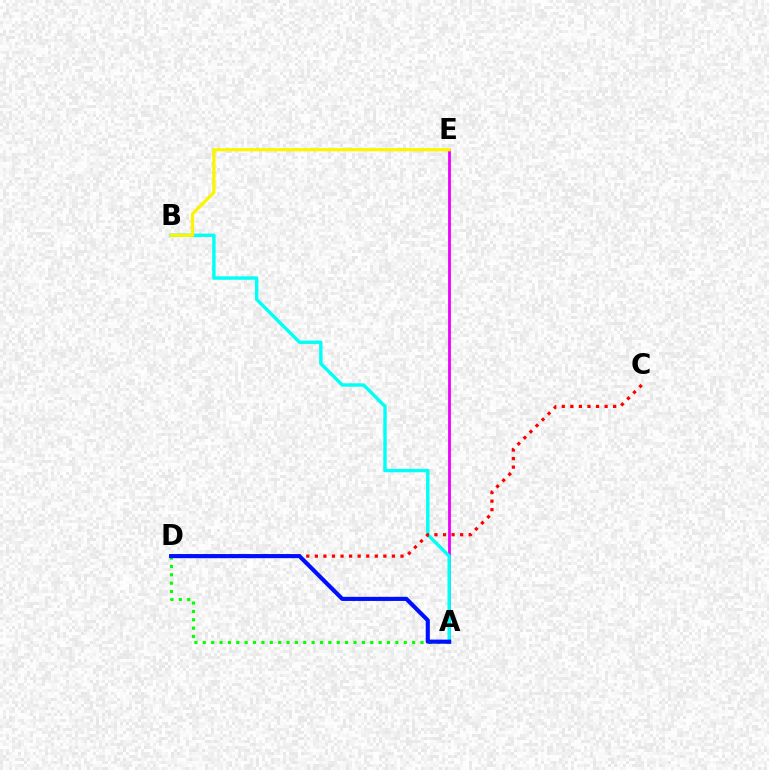{('A', 'E'): [{'color': '#ee00ff', 'line_style': 'solid', 'thickness': 2.01}], ('A', 'B'): [{'color': '#00fff6', 'line_style': 'solid', 'thickness': 2.45}], ('A', 'D'): [{'color': '#08ff00', 'line_style': 'dotted', 'thickness': 2.27}, {'color': '#0010ff', 'line_style': 'solid', 'thickness': 2.96}], ('C', 'D'): [{'color': '#ff0000', 'line_style': 'dotted', 'thickness': 2.33}], ('B', 'E'): [{'color': '#fcf500', 'line_style': 'solid', 'thickness': 2.32}]}